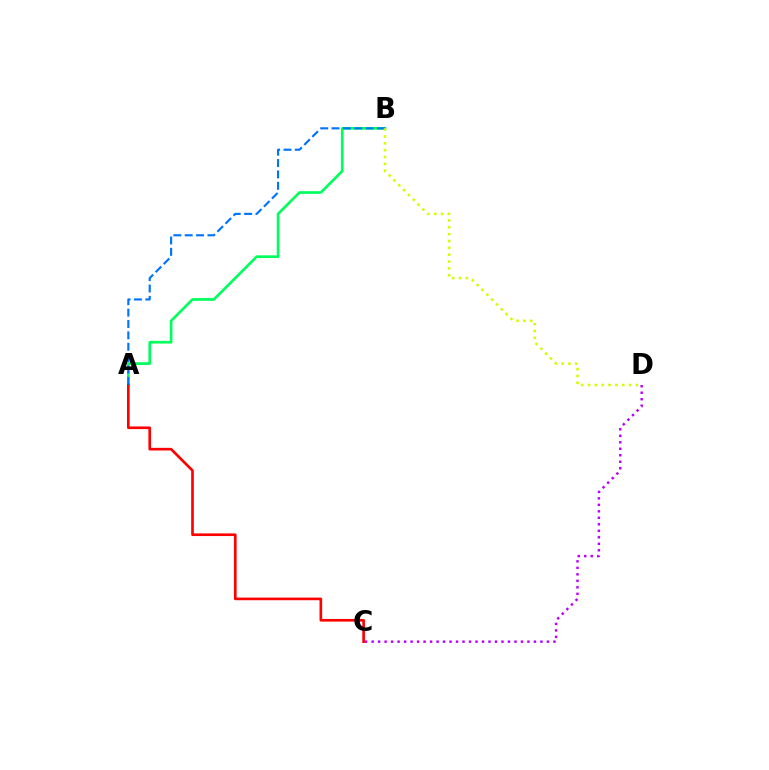{('A', 'B'): [{'color': '#00ff5c', 'line_style': 'solid', 'thickness': 1.93}, {'color': '#0074ff', 'line_style': 'dashed', 'thickness': 1.55}], ('A', 'C'): [{'color': '#ff0000', 'line_style': 'solid', 'thickness': 1.91}], ('C', 'D'): [{'color': '#b900ff', 'line_style': 'dotted', 'thickness': 1.76}], ('B', 'D'): [{'color': '#d1ff00', 'line_style': 'dotted', 'thickness': 1.86}]}